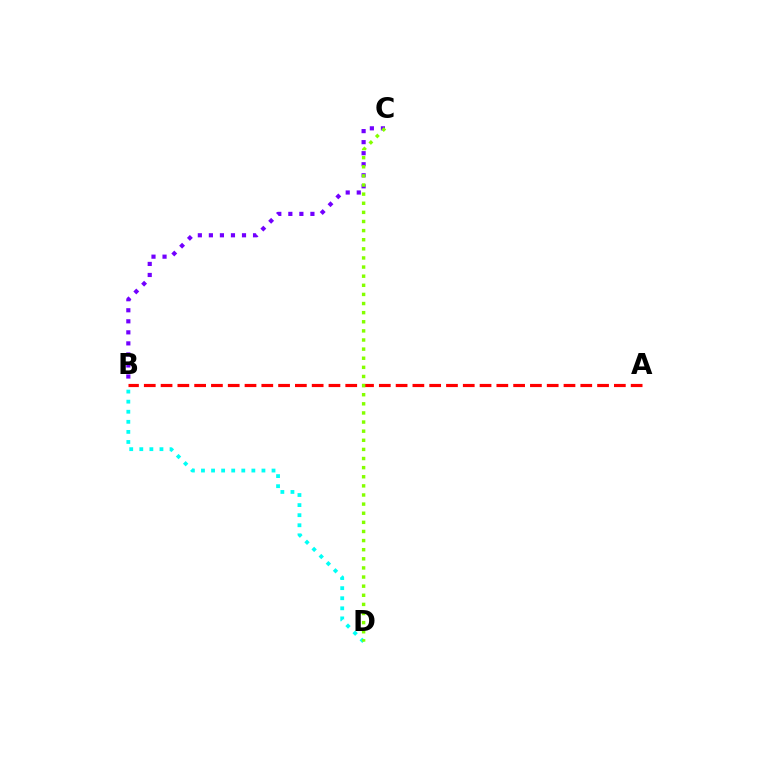{('B', 'D'): [{'color': '#00fff6', 'line_style': 'dotted', 'thickness': 2.74}], ('A', 'B'): [{'color': '#ff0000', 'line_style': 'dashed', 'thickness': 2.28}], ('B', 'C'): [{'color': '#7200ff', 'line_style': 'dotted', 'thickness': 3.0}], ('C', 'D'): [{'color': '#84ff00', 'line_style': 'dotted', 'thickness': 2.48}]}